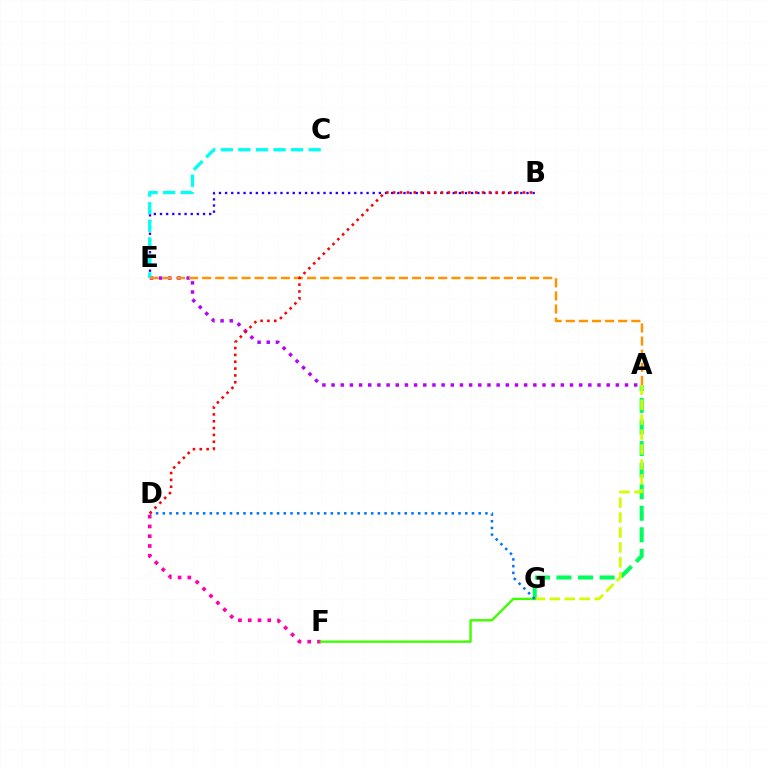{('B', 'E'): [{'color': '#2500ff', 'line_style': 'dotted', 'thickness': 1.67}], ('D', 'F'): [{'color': '#ff00ac', 'line_style': 'dotted', 'thickness': 2.65}], ('A', 'E'): [{'color': '#b900ff', 'line_style': 'dotted', 'thickness': 2.49}, {'color': '#ff9400', 'line_style': 'dashed', 'thickness': 1.78}], ('A', 'G'): [{'color': '#00ff5c', 'line_style': 'dashed', 'thickness': 2.93}, {'color': '#d1ff00', 'line_style': 'dashed', 'thickness': 2.03}], ('F', 'G'): [{'color': '#3dff00', 'line_style': 'solid', 'thickness': 1.7}], ('C', 'E'): [{'color': '#00fff6', 'line_style': 'dashed', 'thickness': 2.39}], ('D', 'G'): [{'color': '#0074ff', 'line_style': 'dotted', 'thickness': 1.83}], ('B', 'D'): [{'color': '#ff0000', 'line_style': 'dotted', 'thickness': 1.86}]}